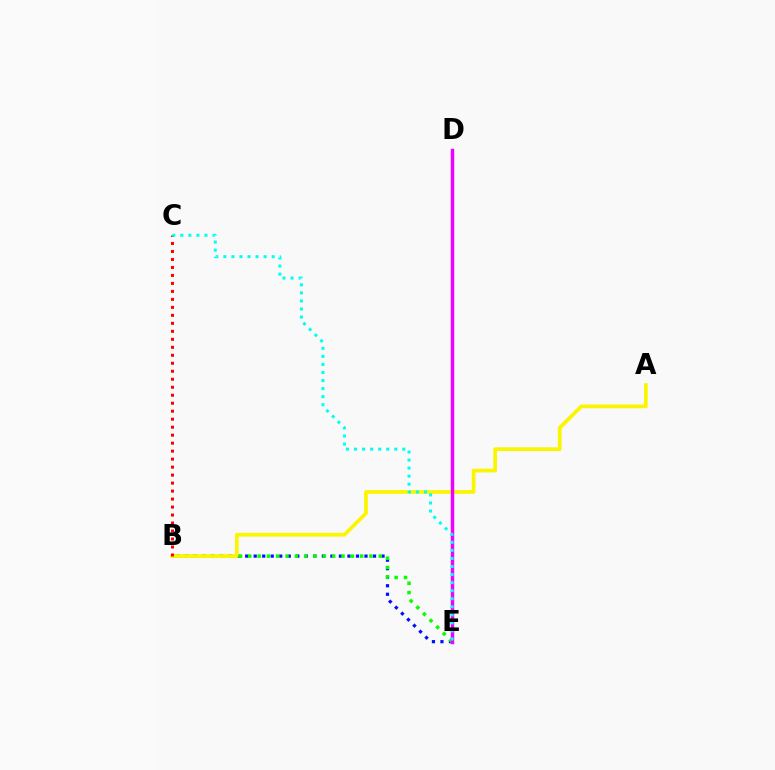{('B', 'E'): [{'color': '#0010ff', 'line_style': 'dotted', 'thickness': 2.32}, {'color': '#08ff00', 'line_style': 'dotted', 'thickness': 2.53}], ('A', 'B'): [{'color': '#fcf500', 'line_style': 'solid', 'thickness': 2.68}], ('B', 'C'): [{'color': '#ff0000', 'line_style': 'dotted', 'thickness': 2.17}], ('D', 'E'): [{'color': '#ee00ff', 'line_style': 'solid', 'thickness': 2.48}], ('C', 'E'): [{'color': '#00fff6', 'line_style': 'dotted', 'thickness': 2.19}]}